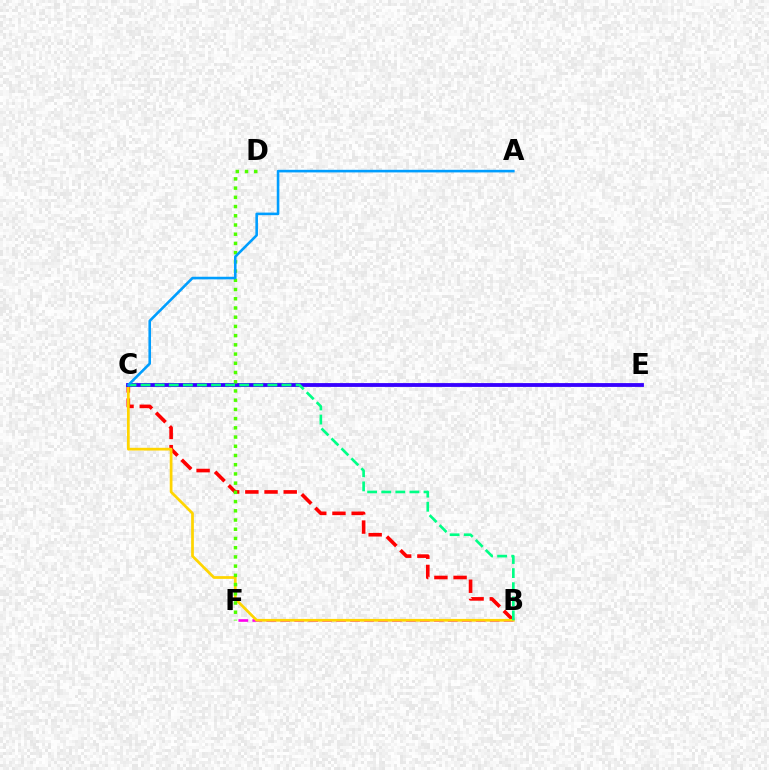{('B', 'C'): [{'color': '#ff0000', 'line_style': 'dashed', 'thickness': 2.61}, {'color': '#ffd500', 'line_style': 'solid', 'thickness': 1.97}, {'color': '#00ff86', 'line_style': 'dashed', 'thickness': 1.91}], ('B', 'F'): [{'color': '#ff00ed', 'line_style': 'dashed', 'thickness': 1.9}], ('C', 'E'): [{'color': '#3700ff', 'line_style': 'solid', 'thickness': 2.74}], ('D', 'F'): [{'color': '#4fff00', 'line_style': 'dotted', 'thickness': 2.5}], ('A', 'C'): [{'color': '#009eff', 'line_style': 'solid', 'thickness': 1.87}]}